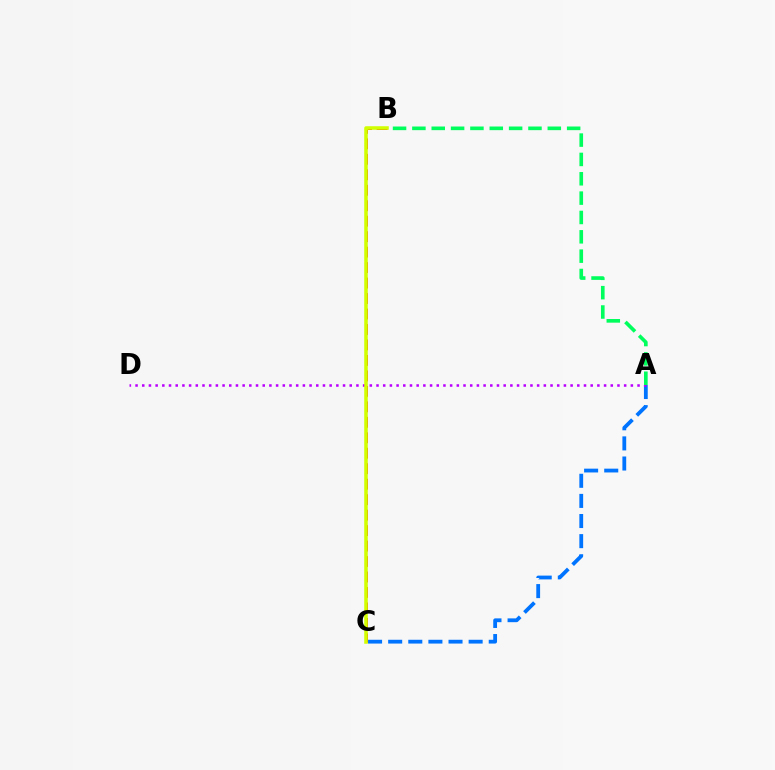{('A', 'C'): [{'color': '#0074ff', 'line_style': 'dashed', 'thickness': 2.73}], ('A', 'D'): [{'color': '#b900ff', 'line_style': 'dotted', 'thickness': 1.82}], ('B', 'C'): [{'color': '#ff0000', 'line_style': 'dashed', 'thickness': 2.1}, {'color': '#d1ff00', 'line_style': 'solid', 'thickness': 2.56}], ('A', 'B'): [{'color': '#00ff5c', 'line_style': 'dashed', 'thickness': 2.63}]}